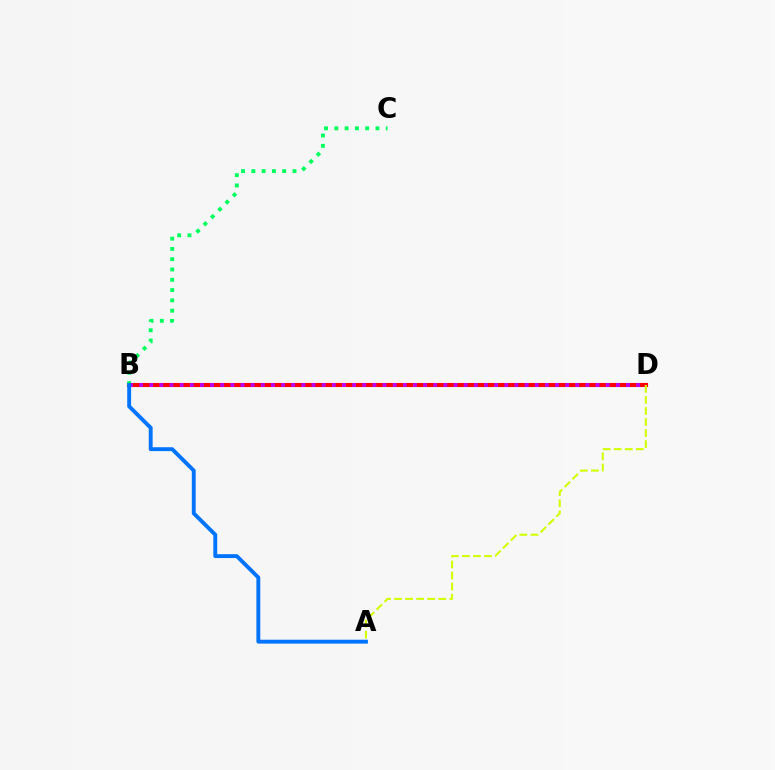{('B', 'D'): [{'color': '#ff0000', 'line_style': 'solid', 'thickness': 2.94}, {'color': '#b900ff', 'line_style': 'dotted', 'thickness': 2.76}], ('B', 'C'): [{'color': '#00ff5c', 'line_style': 'dotted', 'thickness': 2.8}], ('A', 'D'): [{'color': '#d1ff00', 'line_style': 'dashed', 'thickness': 1.5}], ('A', 'B'): [{'color': '#0074ff', 'line_style': 'solid', 'thickness': 2.8}]}